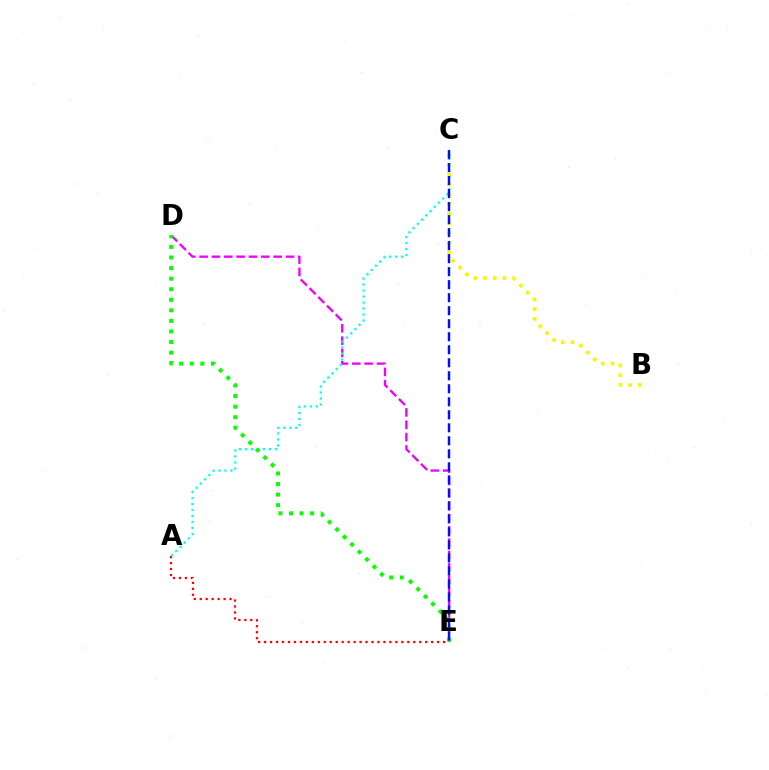{('D', 'E'): [{'color': '#ee00ff', 'line_style': 'dashed', 'thickness': 1.68}, {'color': '#08ff00', 'line_style': 'dotted', 'thickness': 2.87}], ('A', 'E'): [{'color': '#ff0000', 'line_style': 'dotted', 'thickness': 1.62}], ('B', 'C'): [{'color': '#fcf500', 'line_style': 'dotted', 'thickness': 2.65}], ('A', 'C'): [{'color': '#00fff6', 'line_style': 'dotted', 'thickness': 1.63}], ('C', 'E'): [{'color': '#0010ff', 'line_style': 'dashed', 'thickness': 1.77}]}